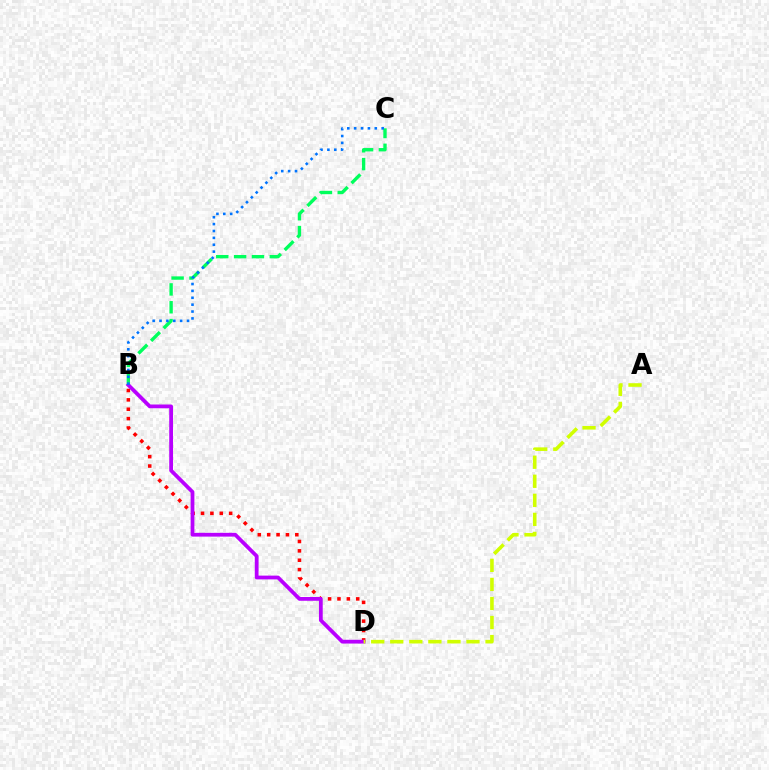{('B', 'D'): [{'color': '#ff0000', 'line_style': 'dotted', 'thickness': 2.55}, {'color': '#b900ff', 'line_style': 'solid', 'thickness': 2.71}], ('B', 'C'): [{'color': '#00ff5c', 'line_style': 'dashed', 'thickness': 2.42}, {'color': '#0074ff', 'line_style': 'dotted', 'thickness': 1.87}], ('A', 'D'): [{'color': '#d1ff00', 'line_style': 'dashed', 'thickness': 2.59}]}